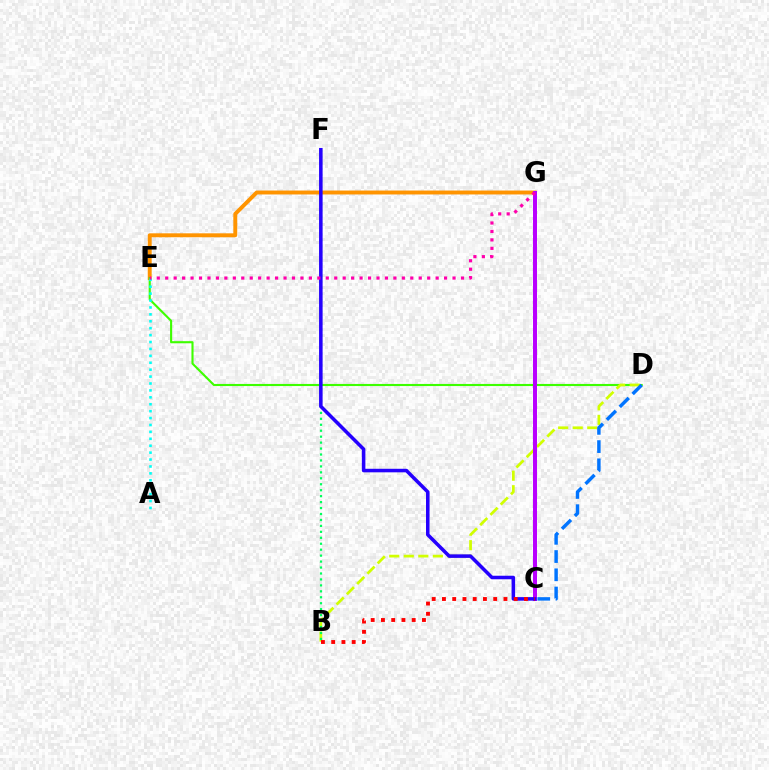{('E', 'G'): [{'color': '#ff9400', 'line_style': 'solid', 'thickness': 2.82}, {'color': '#ff00ac', 'line_style': 'dotted', 'thickness': 2.3}], ('D', 'E'): [{'color': '#3dff00', 'line_style': 'solid', 'thickness': 1.52}], ('B', 'D'): [{'color': '#d1ff00', 'line_style': 'dashed', 'thickness': 1.97}], ('A', 'E'): [{'color': '#00fff6', 'line_style': 'dotted', 'thickness': 1.88}], ('B', 'F'): [{'color': '#00ff5c', 'line_style': 'dotted', 'thickness': 1.62}], ('C', 'G'): [{'color': '#b900ff', 'line_style': 'solid', 'thickness': 2.88}], ('C', 'F'): [{'color': '#2500ff', 'line_style': 'solid', 'thickness': 2.55}], ('C', 'D'): [{'color': '#0074ff', 'line_style': 'dashed', 'thickness': 2.48}], ('B', 'C'): [{'color': '#ff0000', 'line_style': 'dotted', 'thickness': 2.79}]}